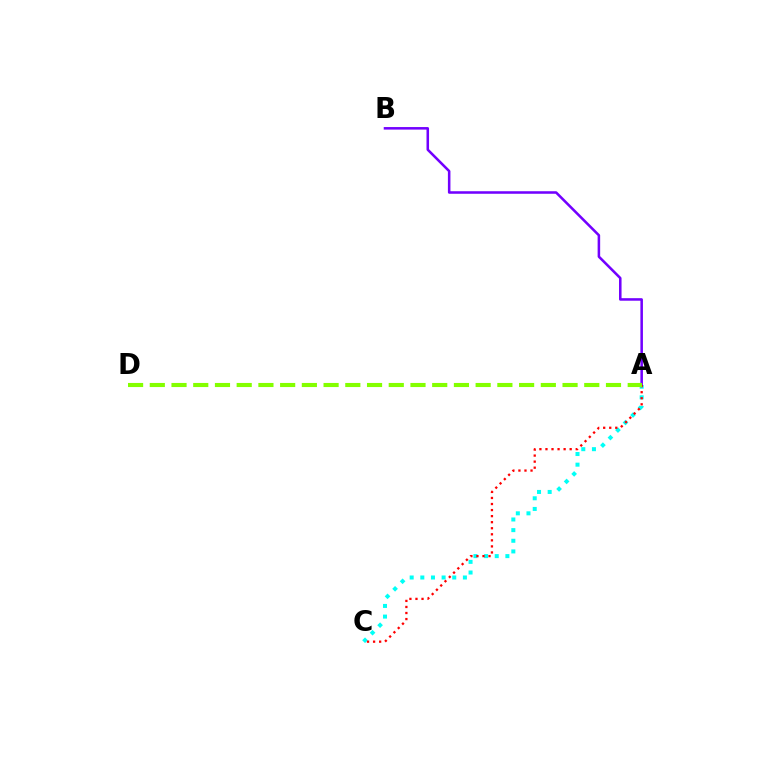{('A', 'C'): [{'color': '#00fff6', 'line_style': 'dotted', 'thickness': 2.89}, {'color': '#ff0000', 'line_style': 'dotted', 'thickness': 1.64}], ('A', 'B'): [{'color': '#7200ff', 'line_style': 'solid', 'thickness': 1.83}], ('A', 'D'): [{'color': '#84ff00', 'line_style': 'dashed', 'thickness': 2.95}]}